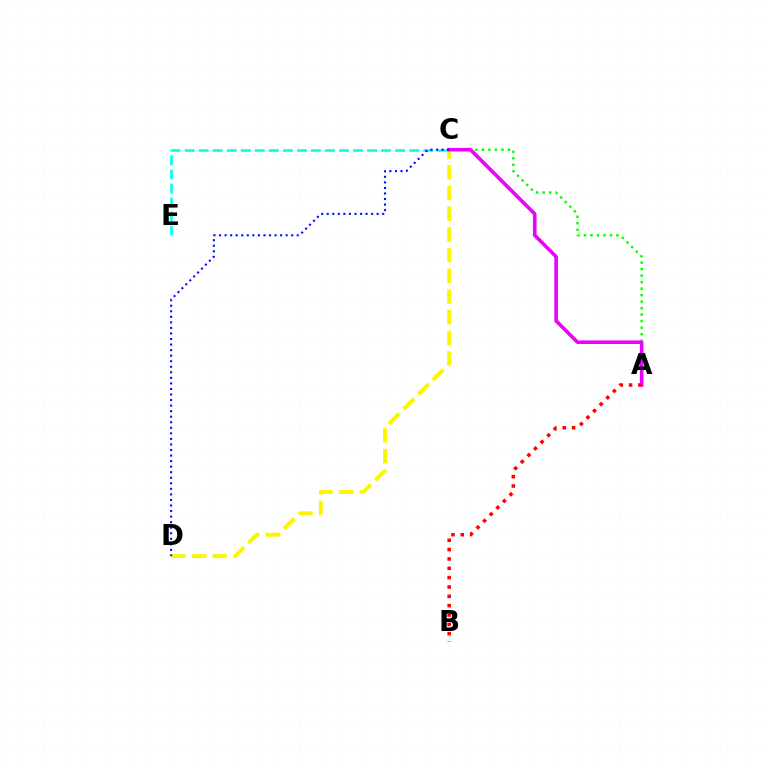{('C', 'D'): [{'color': '#fcf500', 'line_style': 'dashed', 'thickness': 2.81}, {'color': '#0010ff', 'line_style': 'dotted', 'thickness': 1.51}], ('A', 'C'): [{'color': '#08ff00', 'line_style': 'dotted', 'thickness': 1.77}, {'color': '#ee00ff', 'line_style': 'solid', 'thickness': 2.59}], ('C', 'E'): [{'color': '#00fff6', 'line_style': 'dashed', 'thickness': 1.91}], ('A', 'B'): [{'color': '#ff0000', 'line_style': 'dotted', 'thickness': 2.54}]}